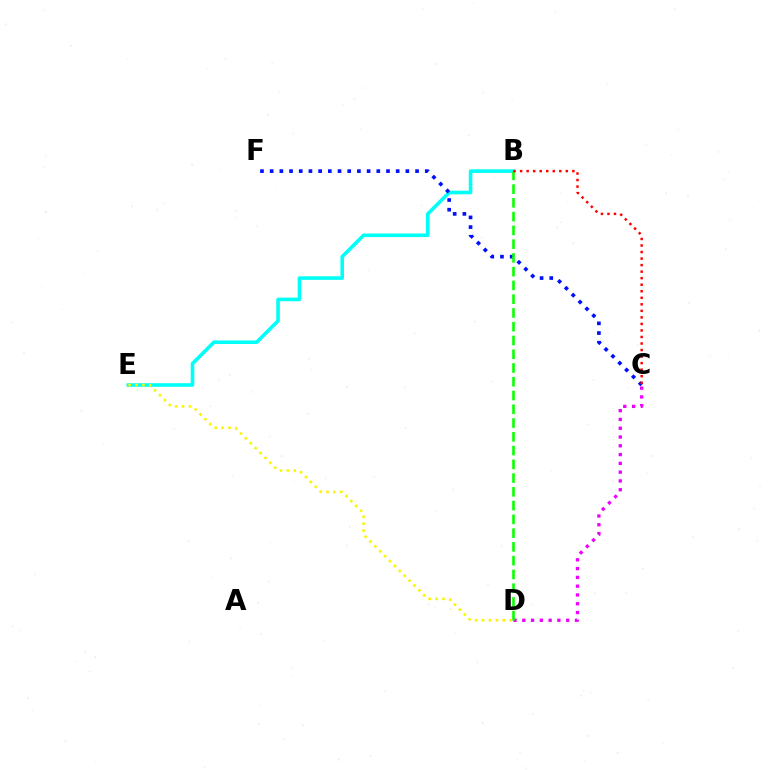{('C', 'D'): [{'color': '#ee00ff', 'line_style': 'dotted', 'thickness': 2.39}], ('B', 'E'): [{'color': '#00fff6', 'line_style': 'solid', 'thickness': 2.59}], ('C', 'F'): [{'color': '#0010ff', 'line_style': 'dotted', 'thickness': 2.63}], ('B', 'D'): [{'color': '#08ff00', 'line_style': 'dashed', 'thickness': 1.87}], ('D', 'E'): [{'color': '#fcf500', 'line_style': 'dotted', 'thickness': 1.88}], ('B', 'C'): [{'color': '#ff0000', 'line_style': 'dotted', 'thickness': 1.78}]}